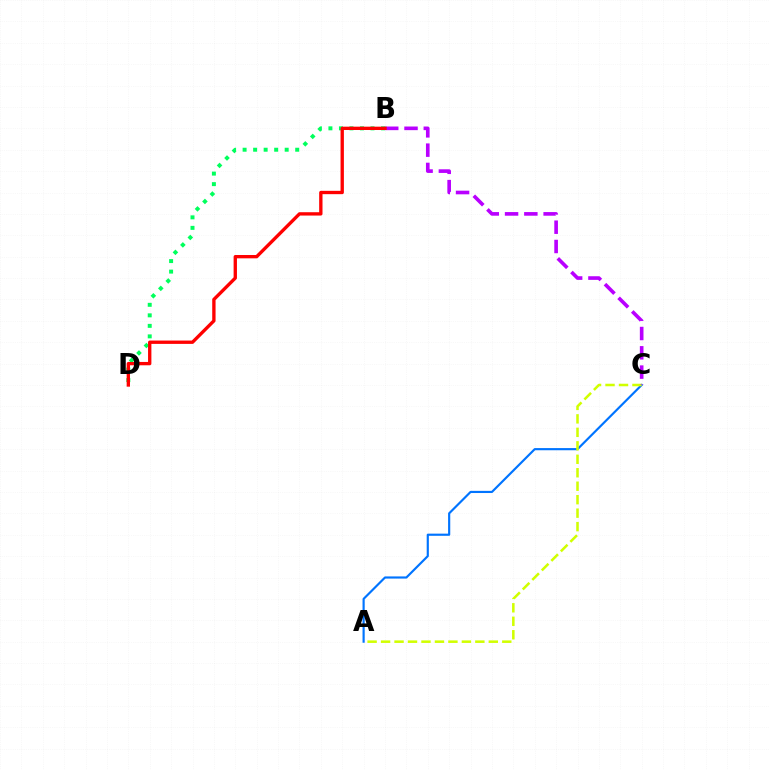{('A', 'C'): [{'color': '#0074ff', 'line_style': 'solid', 'thickness': 1.56}, {'color': '#d1ff00', 'line_style': 'dashed', 'thickness': 1.83}], ('B', 'D'): [{'color': '#00ff5c', 'line_style': 'dotted', 'thickness': 2.86}, {'color': '#ff0000', 'line_style': 'solid', 'thickness': 2.4}], ('B', 'C'): [{'color': '#b900ff', 'line_style': 'dashed', 'thickness': 2.62}]}